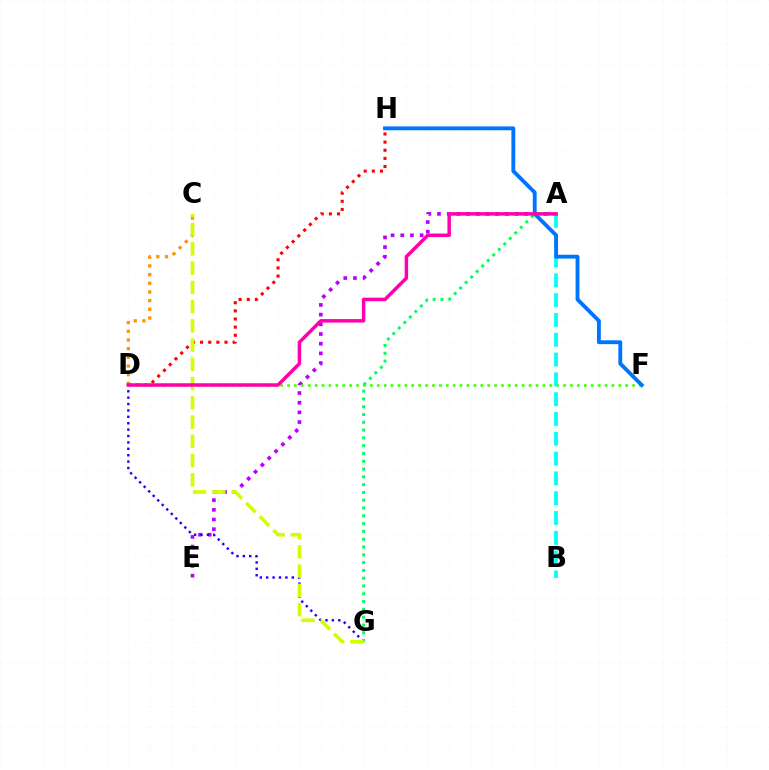{('A', 'E'): [{'color': '#b900ff', 'line_style': 'dotted', 'thickness': 2.63}], ('D', 'H'): [{'color': '#ff0000', 'line_style': 'dotted', 'thickness': 2.21}], ('D', 'F'): [{'color': '#3dff00', 'line_style': 'dotted', 'thickness': 1.88}], ('D', 'G'): [{'color': '#2500ff', 'line_style': 'dotted', 'thickness': 1.74}], ('A', 'B'): [{'color': '#00fff6', 'line_style': 'dashed', 'thickness': 2.69}], ('C', 'D'): [{'color': '#ff9400', 'line_style': 'dotted', 'thickness': 2.36}], ('F', 'H'): [{'color': '#0074ff', 'line_style': 'solid', 'thickness': 2.77}], ('A', 'G'): [{'color': '#00ff5c', 'line_style': 'dotted', 'thickness': 2.12}], ('C', 'G'): [{'color': '#d1ff00', 'line_style': 'dashed', 'thickness': 2.61}], ('A', 'D'): [{'color': '#ff00ac', 'line_style': 'solid', 'thickness': 2.51}]}